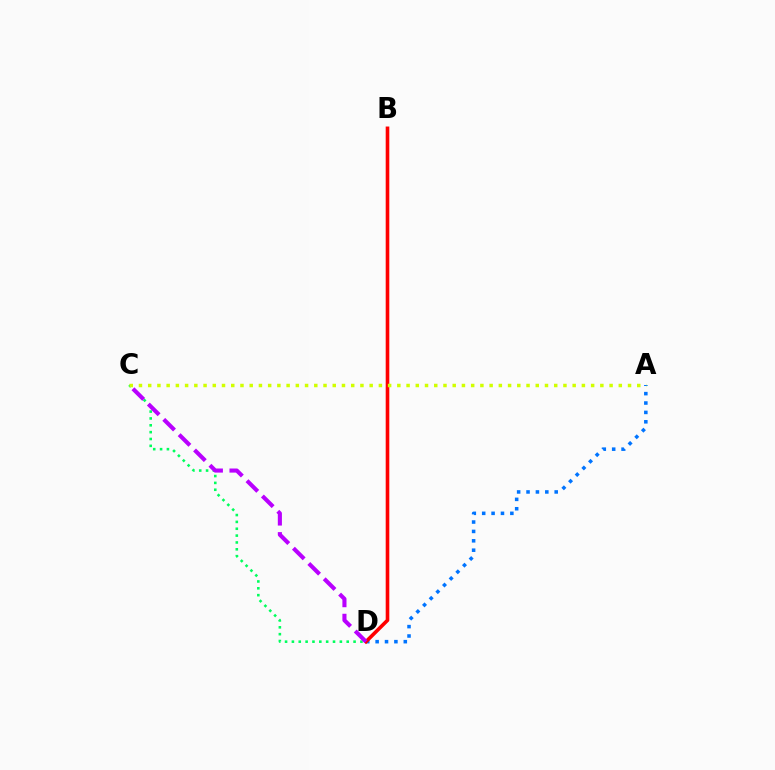{('A', 'D'): [{'color': '#0074ff', 'line_style': 'dotted', 'thickness': 2.55}], ('C', 'D'): [{'color': '#00ff5c', 'line_style': 'dotted', 'thickness': 1.86}, {'color': '#b900ff', 'line_style': 'dashed', 'thickness': 2.95}], ('B', 'D'): [{'color': '#ff0000', 'line_style': 'solid', 'thickness': 2.6}], ('A', 'C'): [{'color': '#d1ff00', 'line_style': 'dotted', 'thickness': 2.51}]}